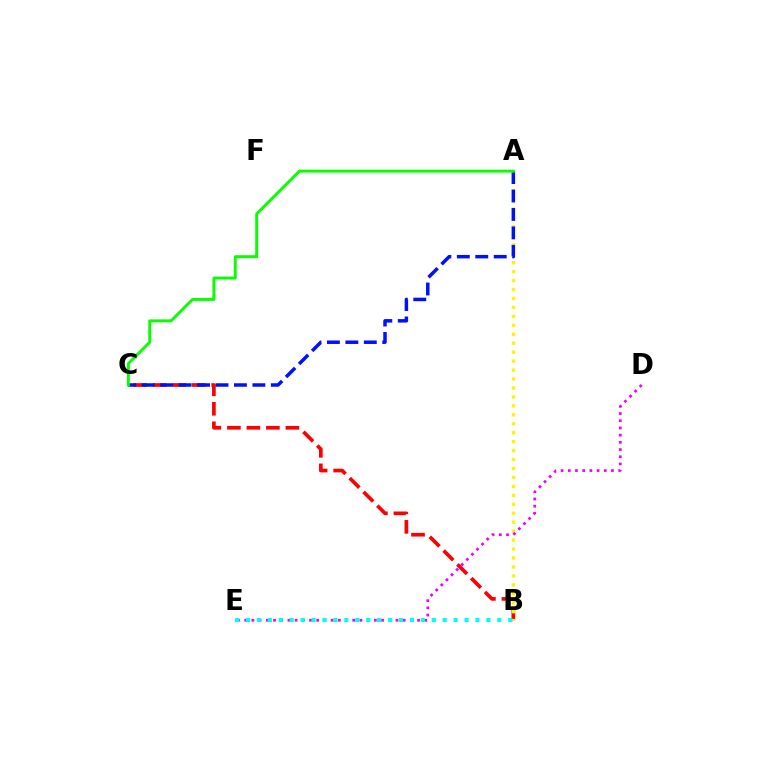{('B', 'C'): [{'color': '#ff0000', 'line_style': 'dashed', 'thickness': 2.65}], ('A', 'B'): [{'color': '#fcf500', 'line_style': 'dotted', 'thickness': 2.43}], ('A', 'C'): [{'color': '#0010ff', 'line_style': 'dashed', 'thickness': 2.51}, {'color': '#08ff00', 'line_style': 'solid', 'thickness': 2.11}], ('D', 'E'): [{'color': '#ee00ff', 'line_style': 'dotted', 'thickness': 1.96}], ('B', 'E'): [{'color': '#00fff6', 'line_style': 'dotted', 'thickness': 2.97}]}